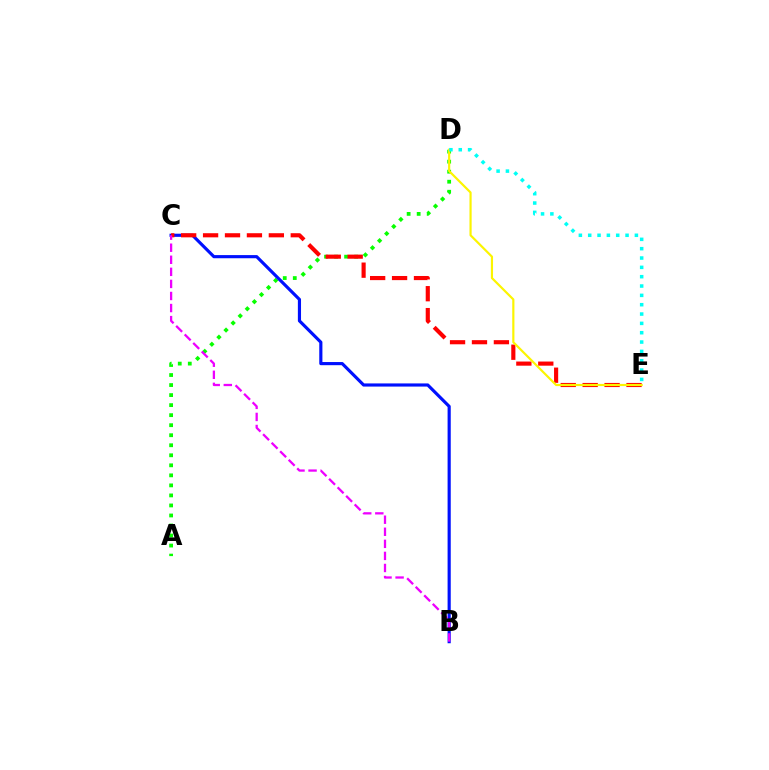{('A', 'D'): [{'color': '#08ff00', 'line_style': 'dotted', 'thickness': 2.73}], ('B', 'C'): [{'color': '#0010ff', 'line_style': 'solid', 'thickness': 2.27}, {'color': '#ee00ff', 'line_style': 'dashed', 'thickness': 1.64}], ('C', 'E'): [{'color': '#ff0000', 'line_style': 'dashed', 'thickness': 2.98}], ('D', 'E'): [{'color': '#fcf500', 'line_style': 'solid', 'thickness': 1.57}, {'color': '#00fff6', 'line_style': 'dotted', 'thickness': 2.54}]}